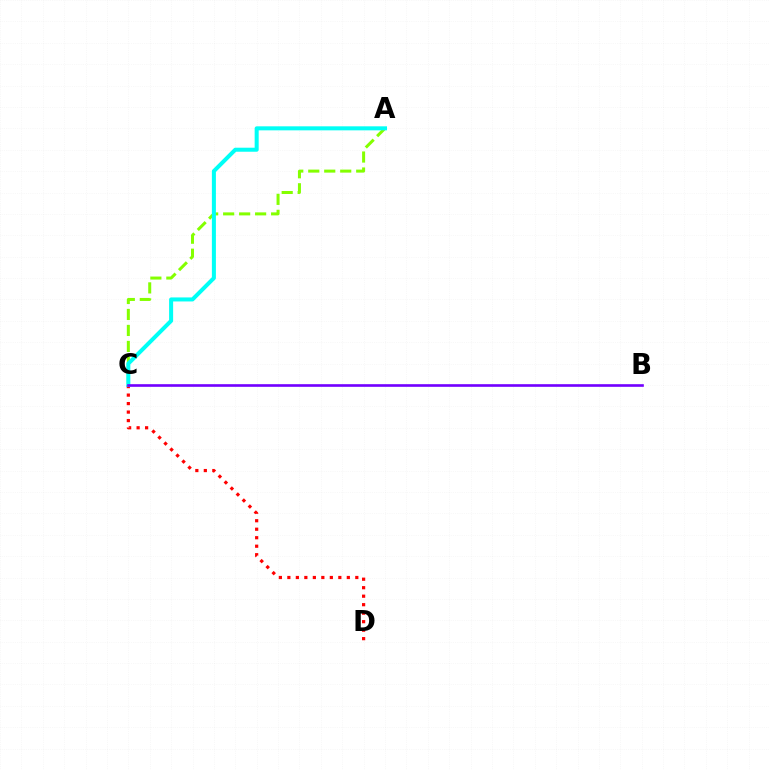{('A', 'C'): [{'color': '#84ff00', 'line_style': 'dashed', 'thickness': 2.17}, {'color': '#00fff6', 'line_style': 'solid', 'thickness': 2.9}], ('C', 'D'): [{'color': '#ff0000', 'line_style': 'dotted', 'thickness': 2.31}], ('B', 'C'): [{'color': '#7200ff', 'line_style': 'solid', 'thickness': 1.9}]}